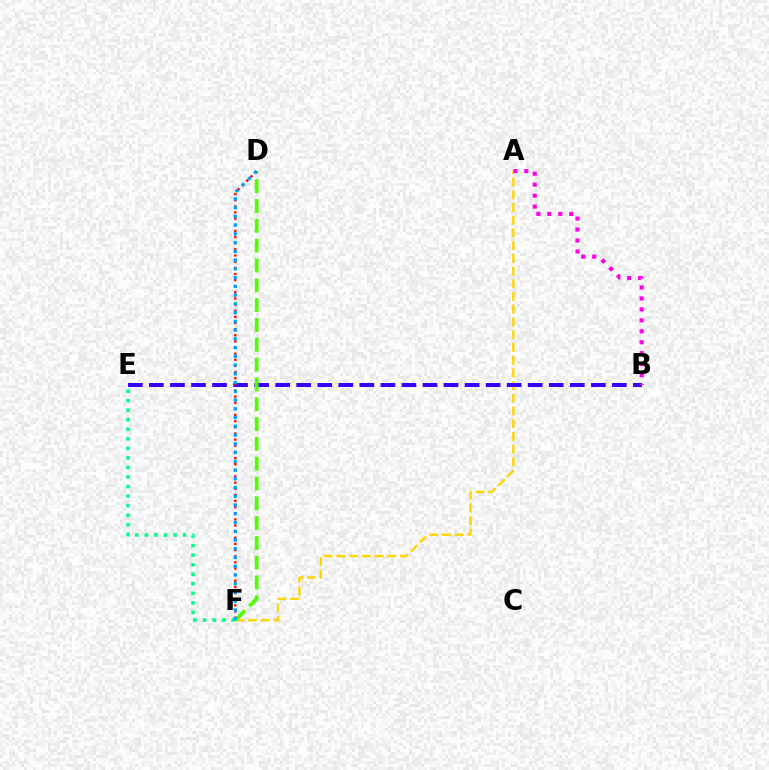{('E', 'F'): [{'color': '#00ff86', 'line_style': 'dotted', 'thickness': 2.59}], ('A', 'F'): [{'color': '#ffd500', 'line_style': 'dashed', 'thickness': 1.73}], ('B', 'E'): [{'color': '#3700ff', 'line_style': 'dashed', 'thickness': 2.86}], ('D', 'F'): [{'color': '#4fff00', 'line_style': 'dashed', 'thickness': 2.69}, {'color': '#ff0000', 'line_style': 'dotted', 'thickness': 1.67}, {'color': '#009eff', 'line_style': 'dotted', 'thickness': 2.38}], ('A', 'B'): [{'color': '#ff00ed', 'line_style': 'dotted', 'thickness': 2.98}]}